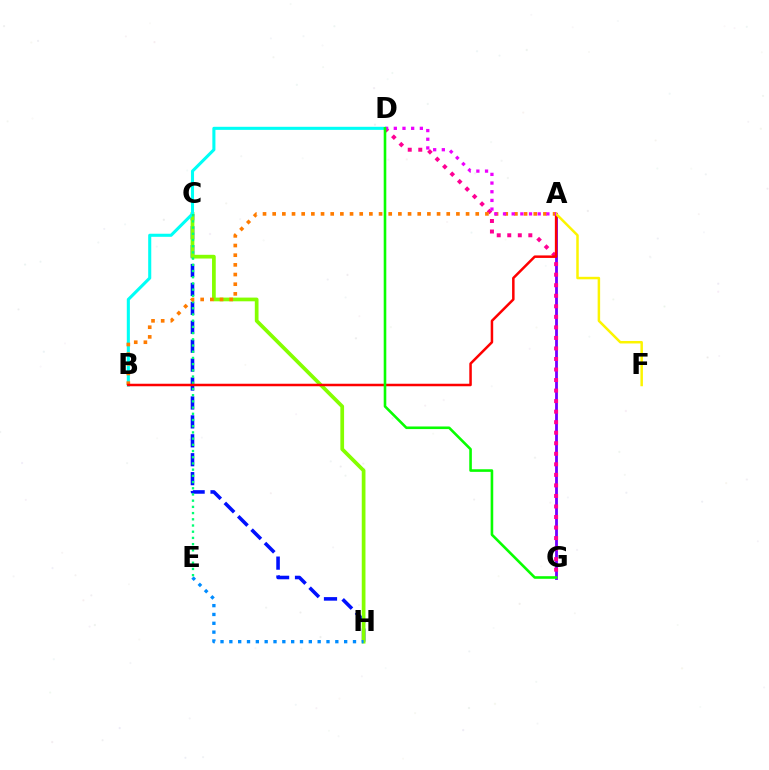{('A', 'G'): [{'color': '#7200ff', 'line_style': 'solid', 'thickness': 2.03}], ('D', 'G'): [{'color': '#ff0094', 'line_style': 'dotted', 'thickness': 2.86}, {'color': '#08ff00', 'line_style': 'solid', 'thickness': 1.87}], ('C', 'H'): [{'color': '#0010ff', 'line_style': 'dashed', 'thickness': 2.57}, {'color': '#84ff00', 'line_style': 'solid', 'thickness': 2.68}], ('E', 'H'): [{'color': '#008cff', 'line_style': 'dotted', 'thickness': 2.4}], ('B', 'D'): [{'color': '#00fff6', 'line_style': 'solid', 'thickness': 2.21}], ('C', 'E'): [{'color': '#00ff74', 'line_style': 'dotted', 'thickness': 1.69}], ('A', 'B'): [{'color': '#ff7c00', 'line_style': 'dotted', 'thickness': 2.63}, {'color': '#ff0000', 'line_style': 'solid', 'thickness': 1.81}], ('A', 'F'): [{'color': '#fcf500', 'line_style': 'solid', 'thickness': 1.79}], ('A', 'D'): [{'color': '#ee00ff', 'line_style': 'dotted', 'thickness': 2.36}]}